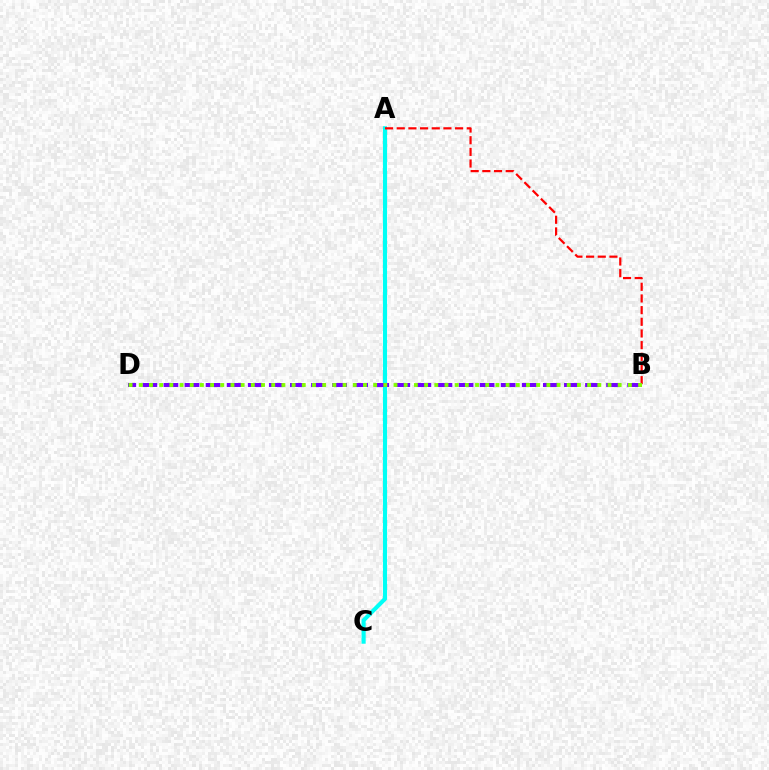{('A', 'C'): [{'color': '#00fff6', 'line_style': 'solid', 'thickness': 2.96}], ('A', 'B'): [{'color': '#ff0000', 'line_style': 'dashed', 'thickness': 1.59}], ('B', 'D'): [{'color': '#7200ff', 'line_style': 'dashed', 'thickness': 2.86}, {'color': '#84ff00', 'line_style': 'dotted', 'thickness': 2.77}]}